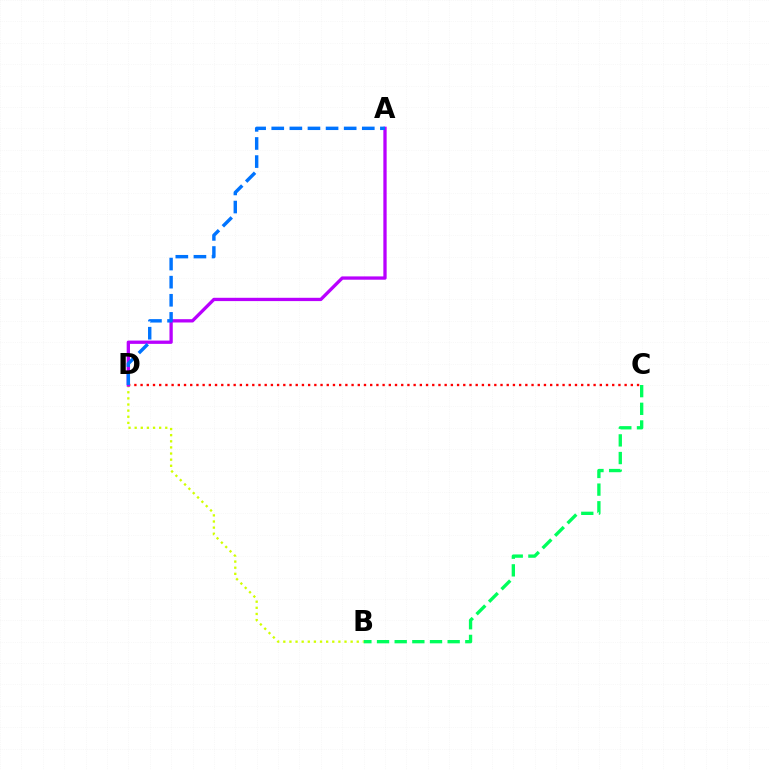{('B', 'C'): [{'color': '#00ff5c', 'line_style': 'dashed', 'thickness': 2.4}], ('B', 'D'): [{'color': '#d1ff00', 'line_style': 'dotted', 'thickness': 1.66}], ('C', 'D'): [{'color': '#ff0000', 'line_style': 'dotted', 'thickness': 1.69}], ('A', 'D'): [{'color': '#b900ff', 'line_style': 'solid', 'thickness': 2.38}, {'color': '#0074ff', 'line_style': 'dashed', 'thickness': 2.46}]}